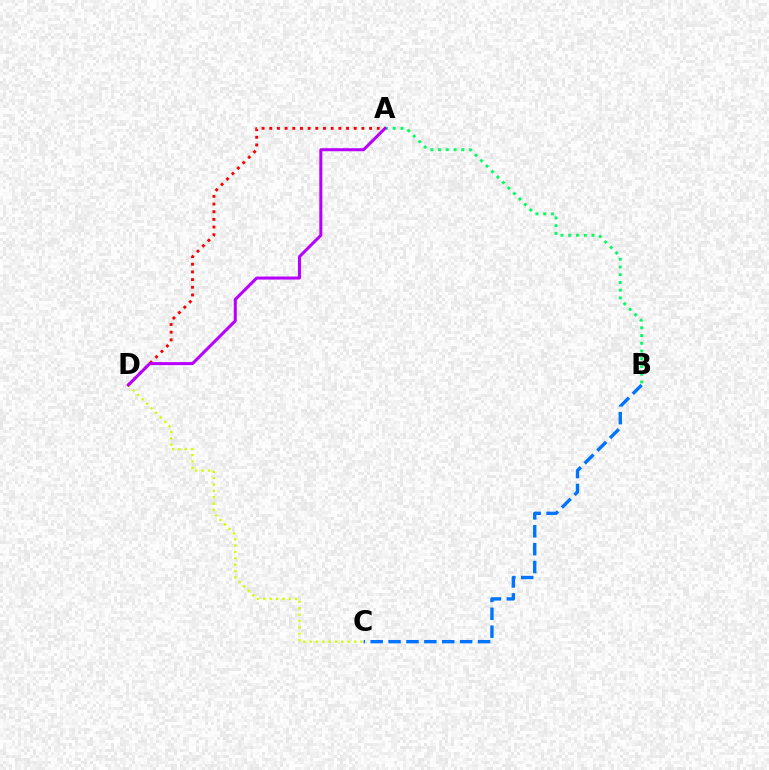{('A', 'D'): [{'color': '#ff0000', 'line_style': 'dotted', 'thickness': 2.09}, {'color': '#b900ff', 'line_style': 'solid', 'thickness': 2.18}], ('B', 'C'): [{'color': '#0074ff', 'line_style': 'dashed', 'thickness': 2.43}], ('A', 'B'): [{'color': '#00ff5c', 'line_style': 'dotted', 'thickness': 2.1}], ('C', 'D'): [{'color': '#d1ff00', 'line_style': 'dotted', 'thickness': 1.73}]}